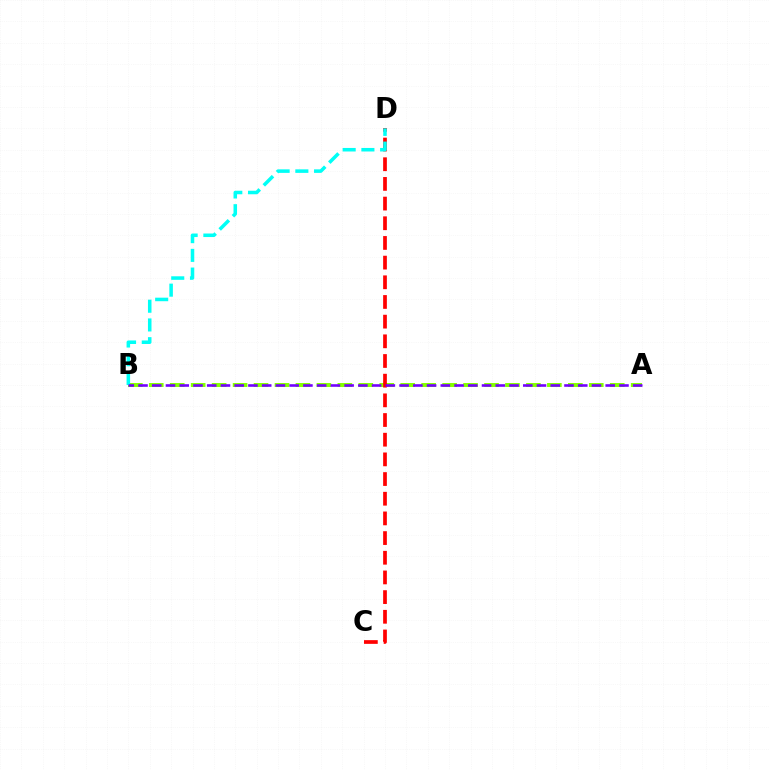{('A', 'B'): [{'color': '#84ff00', 'line_style': 'dashed', 'thickness': 2.85}, {'color': '#7200ff', 'line_style': 'dashed', 'thickness': 1.87}], ('C', 'D'): [{'color': '#ff0000', 'line_style': 'dashed', 'thickness': 2.67}], ('B', 'D'): [{'color': '#00fff6', 'line_style': 'dashed', 'thickness': 2.54}]}